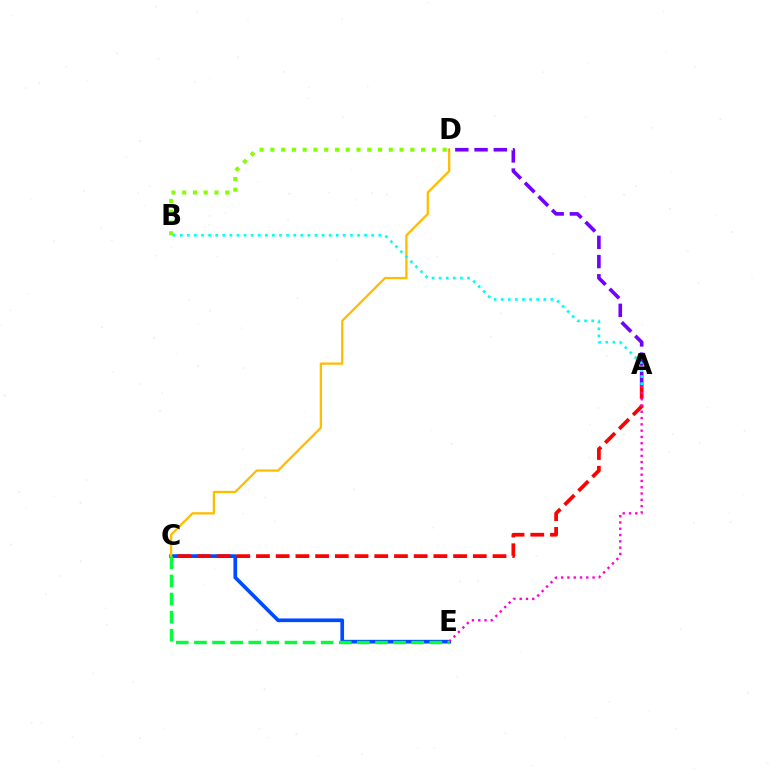{('C', 'E'): [{'color': '#004bff', 'line_style': 'solid', 'thickness': 2.65}, {'color': '#00ff39', 'line_style': 'dashed', 'thickness': 2.46}], ('A', 'C'): [{'color': '#ff0000', 'line_style': 'dashed', 'thickness': 2.68}], ('C', 'D'): [{'color': '#ffbd00', 'line_style': 'solid', 'thickness': 1.64}], ('A', 'E'): [{'color': '#ff00cf', 'line_style': 'dotted', 'thickness': 1.71}], ('A', 'D'): [{'color': '#7200ff', 'line_style': 'dashed', 'thickness': 2.61}], ('B', 'D'): [{'color': '#84ff00', 'line_style': 'dotted', 'thickness': 2.93}], ('A', 'B'): [{'color': '#00fff6', 'line_style': 'dotted', 'thickness': 1.93}]}